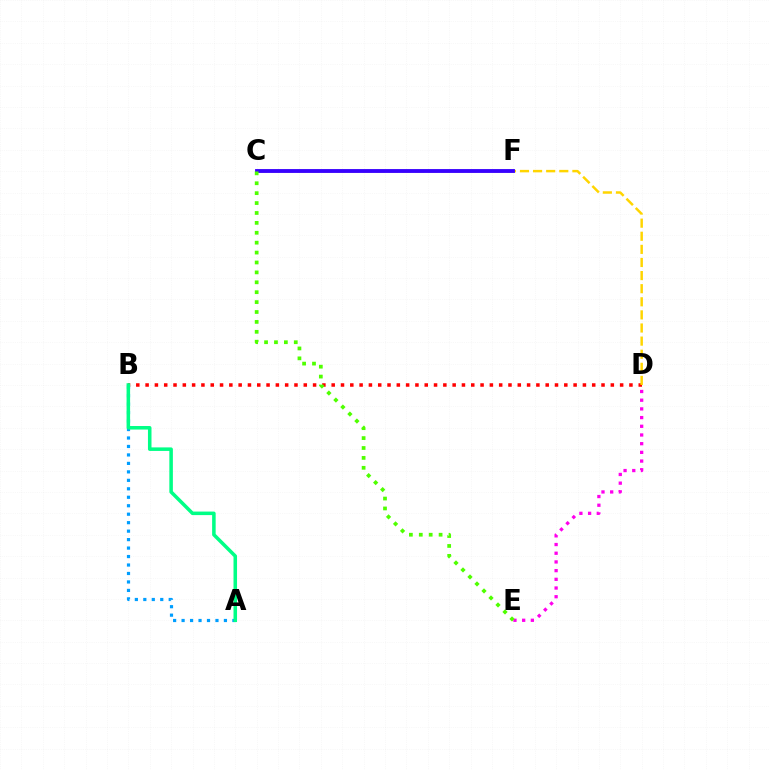{('B', 'D'): [{'color': '#ff0000', 'line_style': 'dotted', 'thickness': 2.53}], ('D', 'E'): [{'color': '#ff00ed', 'line_style': 'dotted', 'thickness': 2.36}], ('A', 'B'): [{'color': '#009eff', 'line_style': 'dotted', 'thickness': 2.3}, {'color': '#00ff86', 'line_style': 'solid', 'thickness': 2.55}], ('C', 'D'): [{'color': '#ffd500', 'line_style': 'dashed', 'thickness': 1.78}], ('C', 'F'): [{'color': '#3700ff', 'line_style': 'solid', 'thickness': 2.77}], ('C', 'E'): [{'color': '#4fff00', 'line_style': 'dotted', 'thickness': 2.69}]}